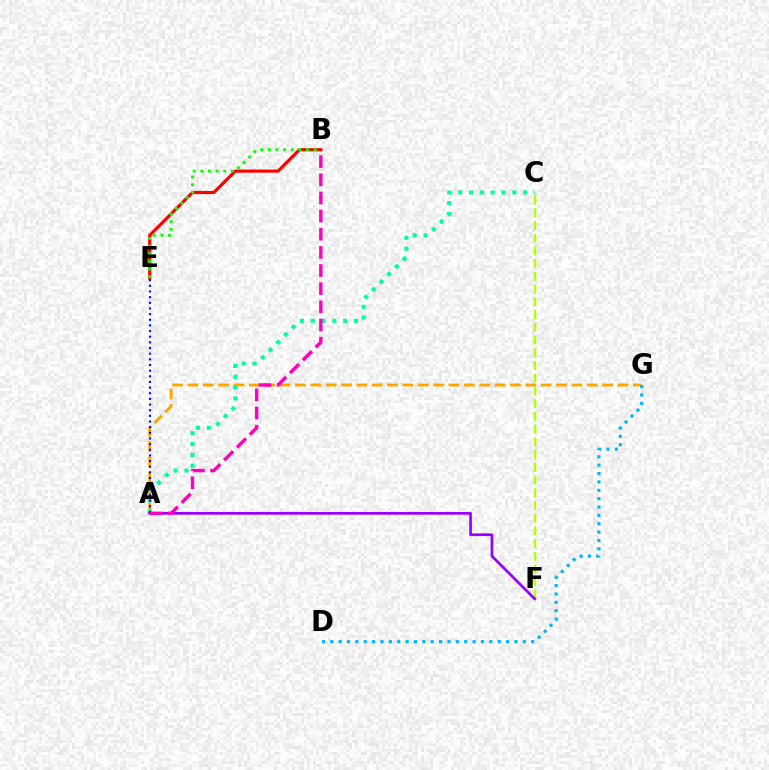{('A', 'G'): [{'color': '#ffa500', 'line_style': 'dashed', 'thickness': 2.09}], ('A', 'C'): [{'color': '#00ff9d', 'line_style': 'dotted', 'thickness': 2.94}], ('C', 'F'): [{'color': '#b3ff00', 'line_style': 'dashed', 'thickness': 1.73}], ('A', 'F'): [{'color': '#9b00ff', 'line_style': 'solid', 'thickness': 1.96}], ('B', 'E'): [{'color': '#ff0000', 'line_style': 'solid', 'thickness': 2.28}, {'color': '#08ff00', 'line_style': 'dotted', 'thickness': 2.07}], ('D', 'G'): [{'color': '#00b5ff', 'line_style': 'dotted', 'thickness': 2.27}], ('A', 'E'): [{'color': '#0010ff', 'line_style': 'dotted', 'thickness': 1.54}], ('A', 'B'): [{'color': '#ff00bd', 'line_style': 'dashed', 'thickness': 2.47}]}